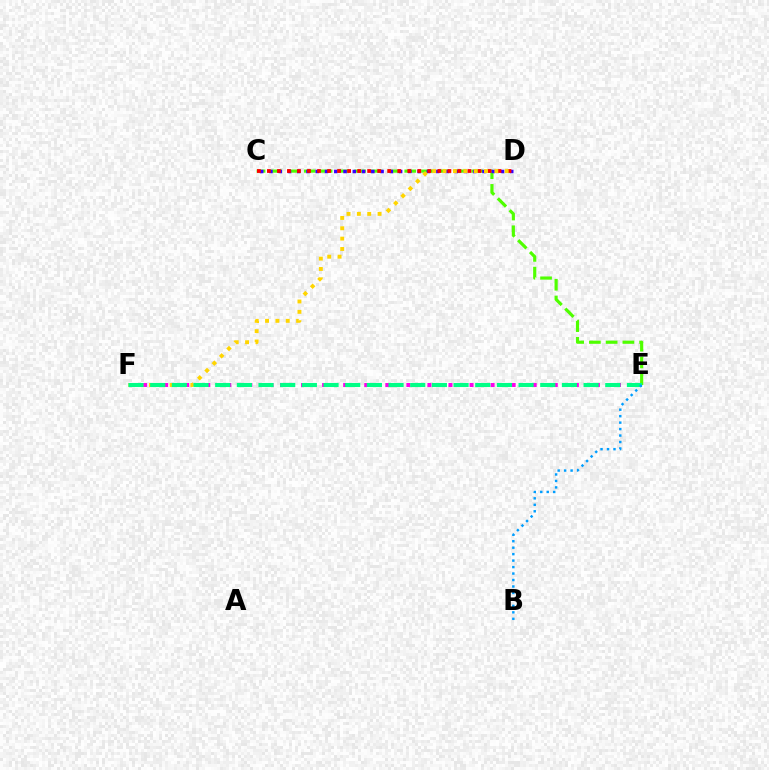{('C', 'E'): [{'color': '#4fff00', 'line_style': 'dashed', 'thickness': 2.27}], ('E', 'F'): [{'color': '#ff00ed', 'line_style': 'dotted', 'thickness': 2.86}, {'color': '#00ff86', 'line_style': 'dashed', 'thickness': 2.94}], ('C', 'D'): [{'color': '#3700ff', 'line_style': 'dotted', 'thickness': 2.52}, {'color': '#ff0000', 'line_style': 'dotted', 'thickness': 2.72}], ('D', 'F'): [{'color': '#ffd500', 'line_style': 'dotted', 'thickness': 2.81}], ('B', 'E'): [{'color': '#009eff', 'line_style': 'dotted', 'thickness': 1.76}]}